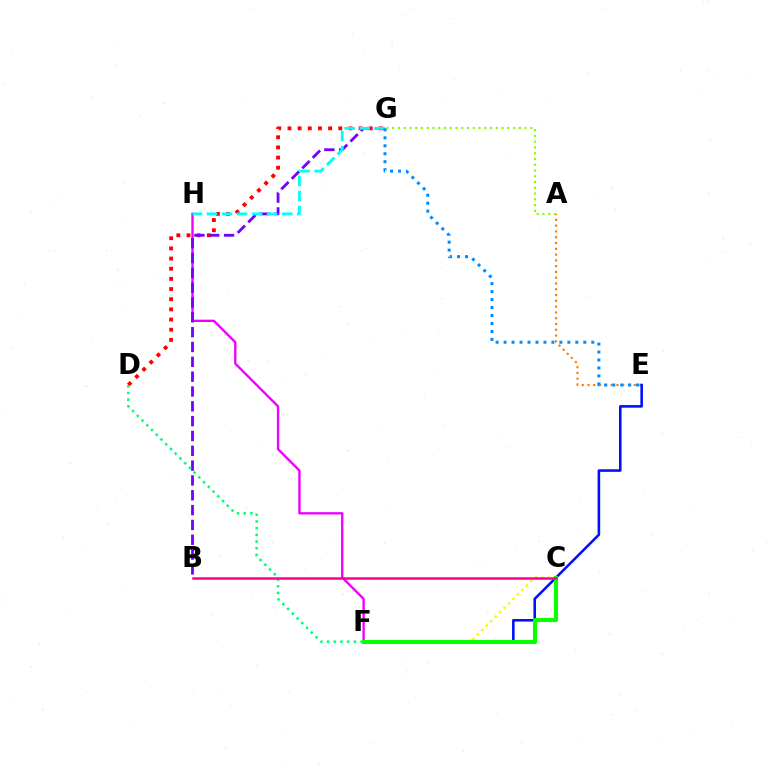{('F', 'H'): [{'color': '#ee00ff', 'line_style': 'solid', 'thickness': 1.69}], ('A', 'E'): [{'color': '#ff7c00', 'line_style': 'dotted', 'thickness': 1.57}], ('C', 'F'): [{'color': '#fcf500', 'line_style': 'dotted', 'thickness': 1.71}, {'color': '#08ff00', 'line_style': 'solid', 'thickness': 2.93}], ('D', 'G'): [{'color': '#ff0000', 'line_style': 'dotted', 'thickness': 2.76}], ('B', 'G'): [{'color': '#7200ff', 'line_style': 'dashed', 'thickness': 2.01}], ('D', 'F'): [{'color': '#00ff74', 'line_style': 'dotted', 'thickness': 1.82}], ('E', 'F'): [{'color': '#0010ff', 'line_style': 'solid', 'thickness': 1.86}], ('G', 'H'): [{'color': '#00fff6', 'line_style': 'dashed', 'thickness': 2.04}], ('A', 'G'): [{'color': '#84ff00', 'line_style': 'dotted', 'thickness': 1.57}], ('E', 'G'): [{'color': '#008cff', 'line_style': 'dotted', 'thickness': 2.17}], ('B', 'C'): [{'color': '#ff0094', 'line_style': 'solid', 'thickness': 1.81}]}